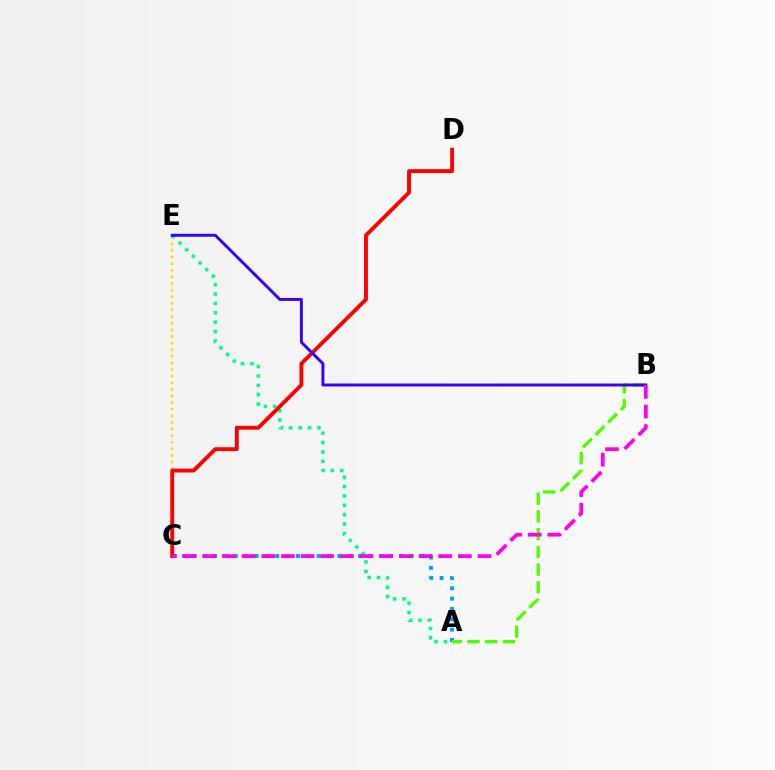{('C', 'E'): [{'color': '#ffd500', 'line_style': 'dotted', 'thickness': 1.8}], ('A', 'E'): [{'color': '#00ff86', 'line_style': 'dotted', 'thickness': 2.54}], ('A', 'C'): [{'color': '#009eff', 'line_style': 'dotted', 'thickness': 2.81}], ('A', 'B'): [{'color': '#4fff00', 'line_style': 'dashed', 'thickness': 2.41}], ('C', 'D'): [{'color': '#ff0000', 'line_style': 'solid', 'thickness': 2.78}], ('B', 'E'): [{'color': '#3700ff', 'line_style': 'solid', 'thickness': 2.12}], ('B', 'C'): [{'color': '#ff00ed', 'line_style': 'dashed', 'thickness': 2.67}]}